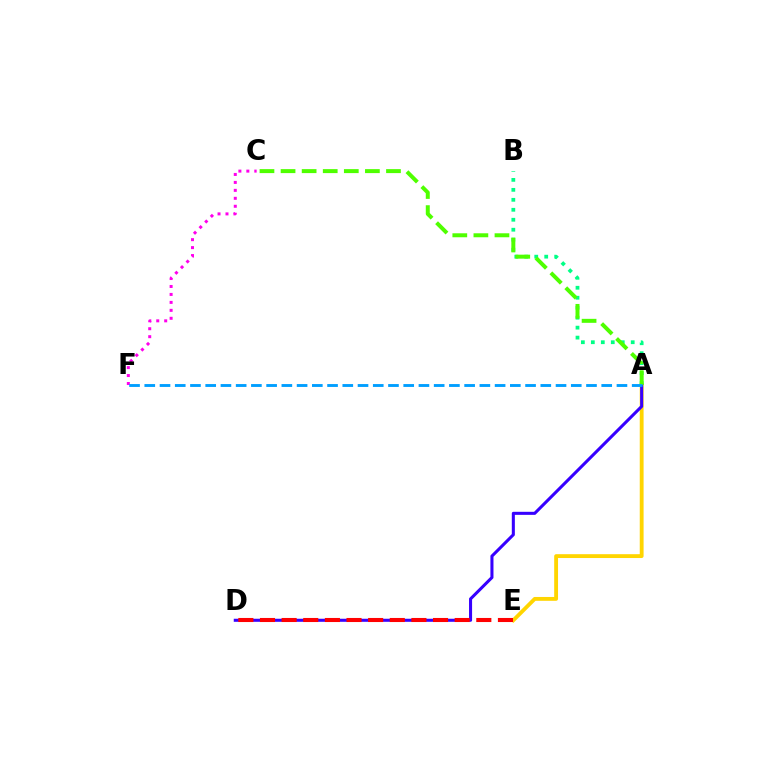{('A', 'B'): [{'color': '#00ff86', 'line_style': 'dotted', 'thickness': 2.71}], ('A', 'E'): [{'color': '#ffd500', 'line_style': 'solid', 'thickness': 2.77}], ('A', 'D'): [{'color': '#3700ff', 'line_style': 'solid', 'thickness': 2.2}], ('A', 'C'): [{'color': '#4fff00', 'line_style': 'dashed', 'thickness': 2.86}], ('D', 'E'): [{'color': '#ff0000', 'line_style': 'dashed', 'thickness': 2.94}], ('C', 'F'): [{'color': '#ff00ed', 'line_style': 'dotted', 'thickness': 2.16}], ('A', 'F'): [{'color': '#009eff', 'line_style': 'dashed', 'thickness': 2.07}]}